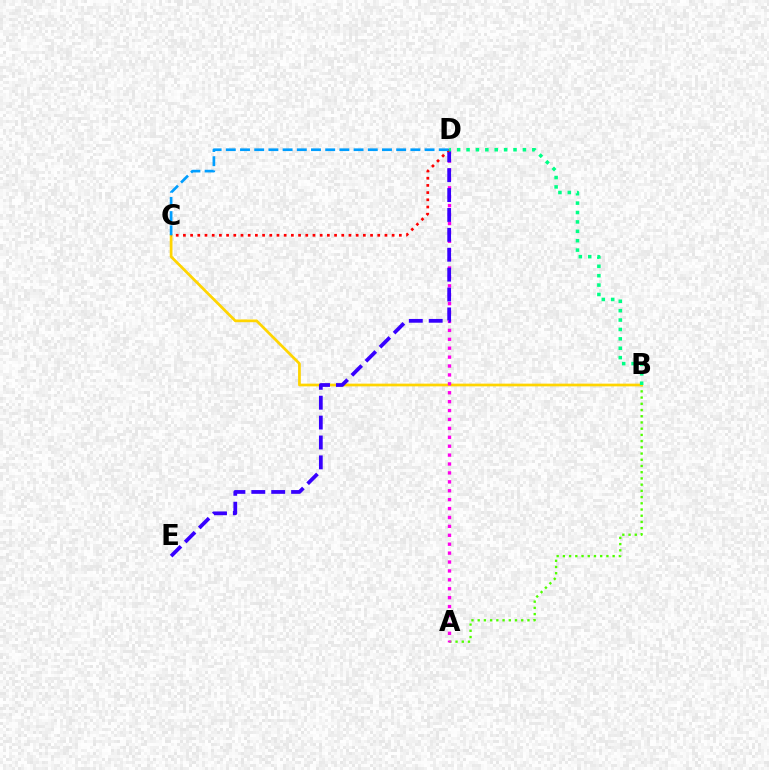{('A', 'B'): [{'color': '#4fff00', 'line_style': 'dotted', 'thickness': 1.69}], ('B', 'C'): [{'color': '#ffd500', 'line_style': 'solid', 'thickness': 1.96}], ('A', 'D'): [{'color': '#ff00ed', 'line_style': 'dotted', 'thickness': 2.42}], ('D', 'E'): [{'color': '#3700ff', 'line_style': 'dashed', 'thickness': 2.7}], ('C', 'D'): [{'color': '#ff0000', 'line_style': 'dotted', 'thickness': 1.96}, {'color': '#009eff', 'line_style': 'dashed', 'thickness': 1.93}], ('B', 'D'): [{'color': '#00ff86', 'line_style': 'dotted', 'thickness': 2.55}]}